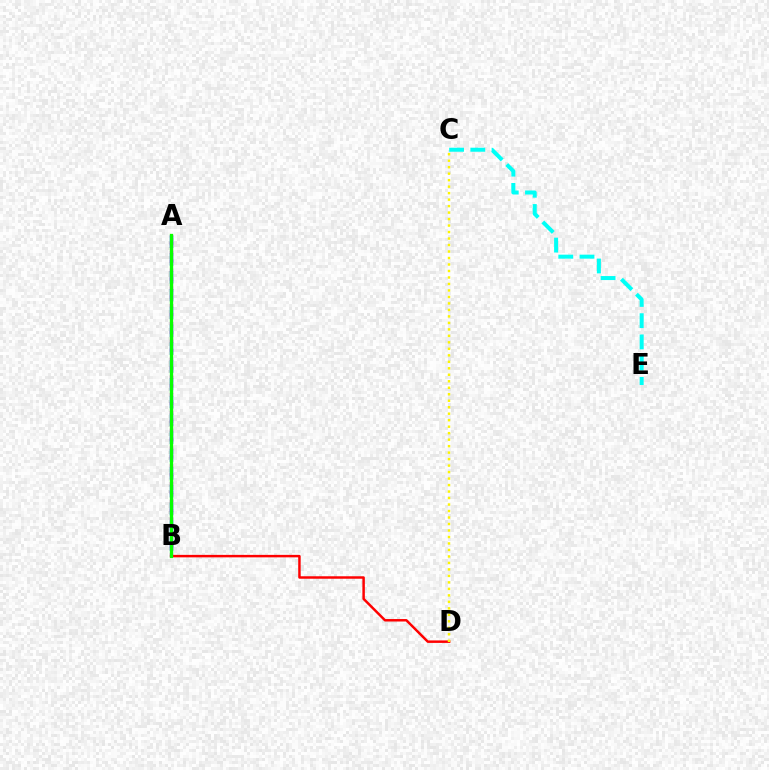{('A', 'B'): [{'color': '#ee00ff', 'line_style': 'dotted', 'thickness': 2.42}, {'color': '#0010ff', 'line_style': 'dashed', 'thickness': 2.42}, {'color': '#08ff00', 'line_style': 'solid', 'thickness': 2.39}], ('B', 'D'): [{'color': '#ff0000', 'line_style': 'solid', 'thickness': 1.78}], ('C', 'E'): [{'color': '#00fff6', 'line_style': 'dashed', 'thickness': 2.88}], ('C', 'D'): [{'color': '#fcf500', 'line_style': 'dotted', 'thickness': 1.76}]}